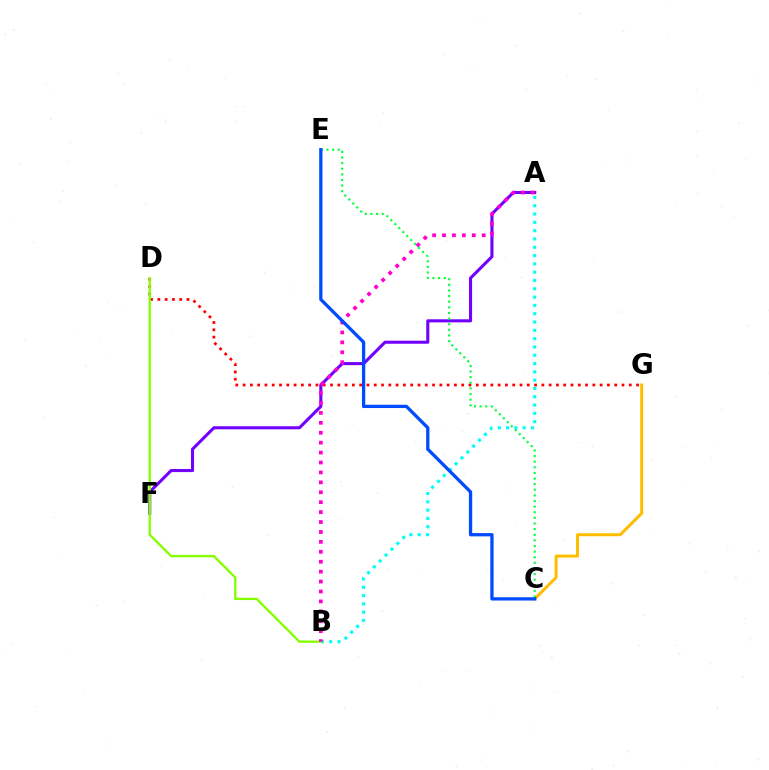{('D', 'G'): [{'color': '#ff0000', 'line_style': 'dotted', 'thickness': 1.98}], ('A', 'F'): [{'color': '#7200ff', 'line_style': 'solid', 'thickness': 2.21}], ('A', 'B'): [{'color': '#00fff6', 'line_style': 'dotted', 'thickness': 2.26}, {'color': '#ff00cf', 'line_style': 'dotted', 'thickness': 2.7}], ('B', 'D'): [{'color': '#84ff00', 'line_style': 'solid', 'thickness': 1.68}], ('C', 'G'): [{'color': '#ffbd00', 'line_style': 'solid', 'thickness': 2.17}], ('C', 'E'): [{'color': '#00ff39', 'line_style': 'dotted', 'thickness': 1.53}, {'color': '#004bff', 'line_style': 'solid', 'thickness': 2.37}]}